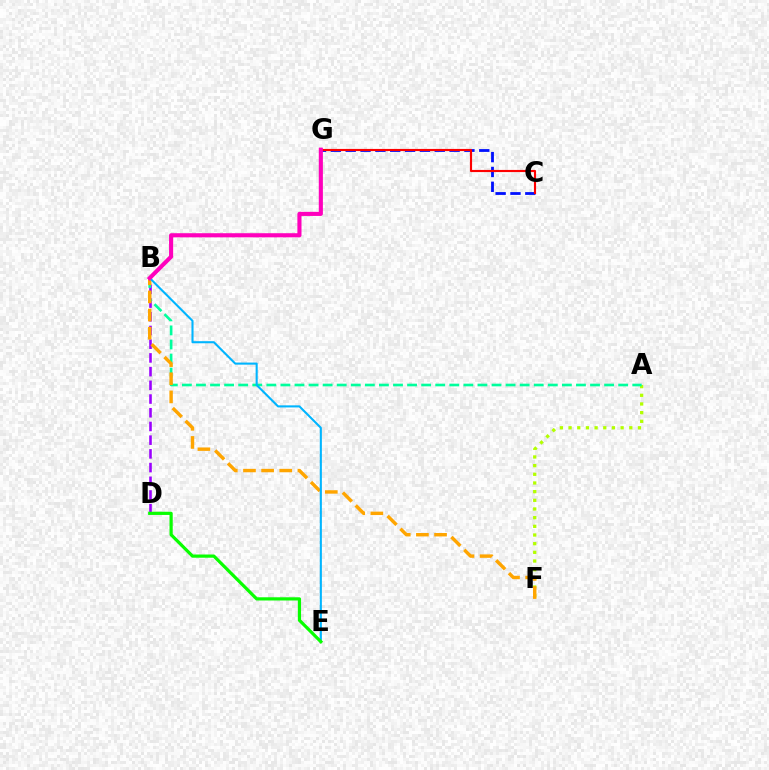{('A', 'F'): [{'color': '#b3ff00', 'line_style': 'dotted', 'thickness': 2.36}], ('B', 'D'): [{'color': '#9b00ff', 'line_style': 'dashed', 'thickness': 1.86}], ('A', 'B'): [{'color': '#00ff9d', 'line_style': 'dashed', 'thickness': 1.91}], ('B', 'F'): [{'color': '#ffa500', 'line_style': 'dashed', 'thickness': 2.46}], ('C', 'G'): [{'color': '#0010ff', 'line_style': 'dashed', 'thickness': 2.02}, {'color': '#ff0000', 'line_style': 'solid', 'thickness': 1.55}], ('B', 'E'): [{'color': '#00b5ff', 'line_style': 'solid', 'thickness': 1.5}], ('D', 'E'): [{'color': '#08ff00', 'line_style': 'solid', 'thickness': 2.31}], ('B', 'G'): [{'color': '#ff00bd', 'line_style': 'solid', 'thickness': 2.96}]}